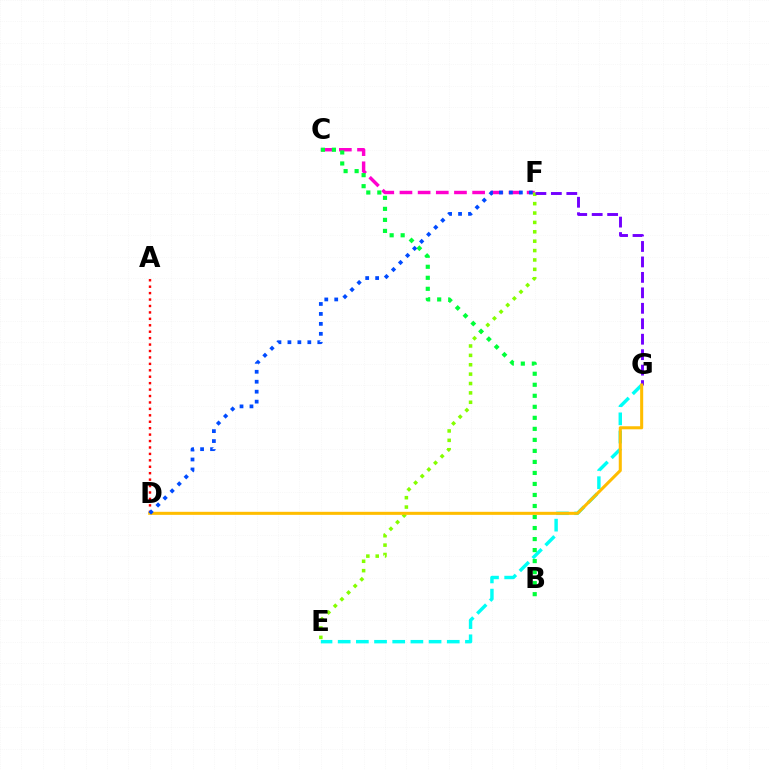{('C', 'F'): [{'color': '#ff00cf', 'line_style': 'dashed', 'thickness': 2.47}], ('E', 'F'): [{'color': '#84ff00', 'line_style': 'dotted', 'thickness': 2.55}], ('A', 'D'): [{'color': '#ff0000', 'line_style': 'dotted', 'thickness': 1.75}], ('E', 'G'): [{'color': '#00fff6', 'line_style': 'dashed', 'thickness': 2.47}], ('B', 'C'): [{'color': '#00ff39', 'line_style': 'dotted', 'thickness': 2.99}], ('F', 'G'): [{'color': '#7200ff', 'line_style': 'dashed', 'thickness': 2.1}], ('D', 'G'): [{'color': '#ffbd00', 'line_style': 'solid', 'thickness': 2.2}], ('D', 'F'): [{'color': '#004bff', 'line_style': 'dotted', 'thickness': 2.7}]}